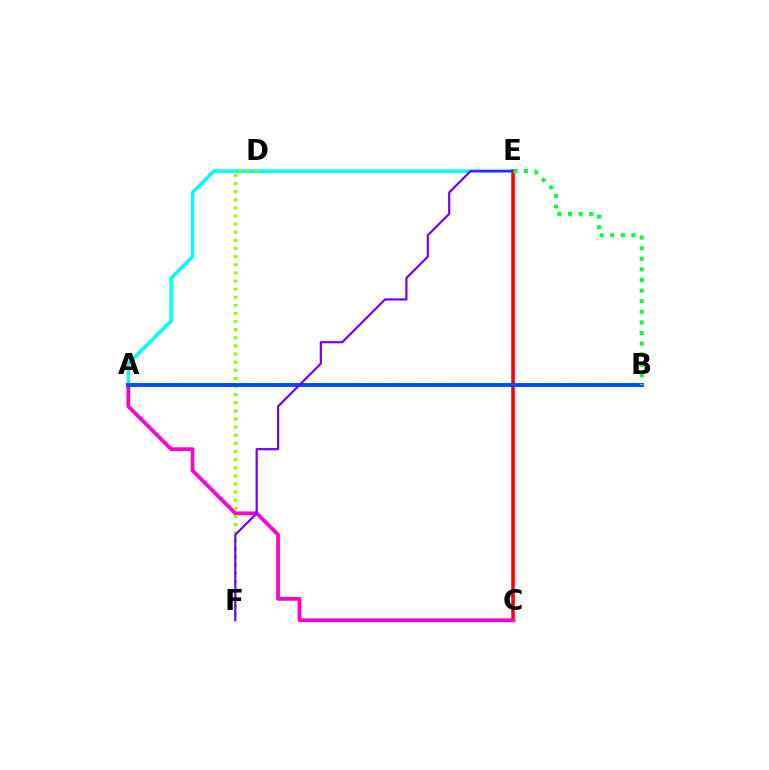{('A', 'E'): [{'color': '#00fff6', 'line_style': 'solid', 'thickness': 2.54}], ('C', 'E'): [{'color': '#ff0000', 'line_style': 'solid', 'thickness': 2.55}], ('A', 'B'): [{'color': '#ffbd00', 'line_style': 'dotted', 'thickness': 2.79}, {'color': '#004bff', 'line_style': 'solid', 'thickness': 2.8}], ('A', 'C'): [{'color': '#ff00cf', 'line_style': 'solid', 'thickness': 2.71}], ('D', 'F'): [{'color': '#84ff00', 'line_style': 'dotted', 'thickness': 2.21}], ('E', 'F'): [{'color': '#7200ff', 'line_style': 'solid', 'thickness': 1.58}], ('B', 'E'): [{'color': '#00ff39', 'line_style': 'dotted', 'thickness': 2.88}]}